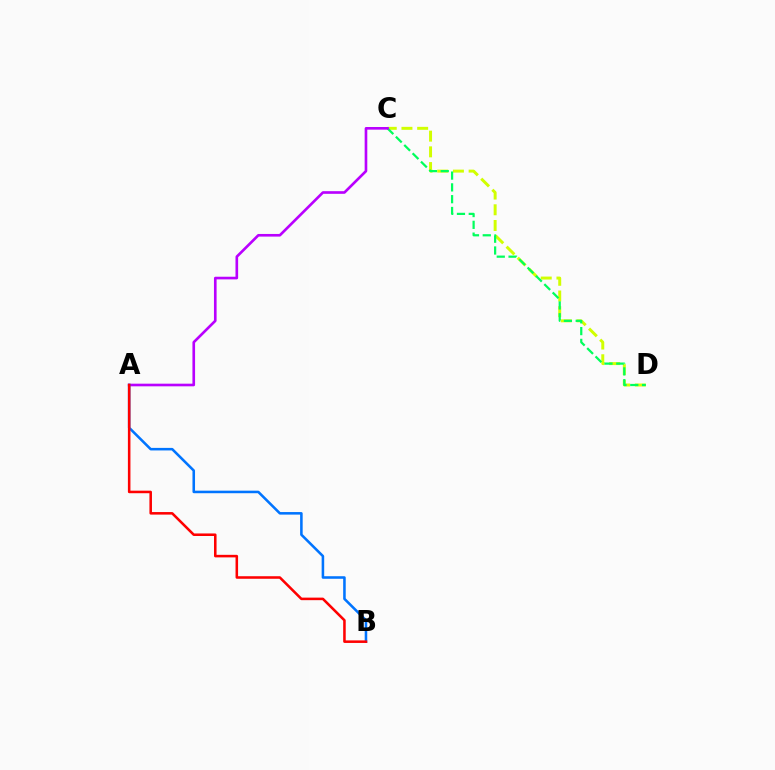{('C', 'D'): [{'color': '#d1ff00', 'line_style': 'dashed', 'thickness': 2.13}, {'color': '#00ff5c', 'line_style': 'dashed', 'thickness': 1.6}], ('A', 'C'): [{'color': '#b900ff', 'line_style': 'solid', 'thickness': 1.9}], ('A', 'B'): [{'color': '#0074ff', 'line_style': 'solid', 'thickness': 1.84}, {'color': '#ff0000', 'line_style': 'solid', 'thickness': 1.83}]}